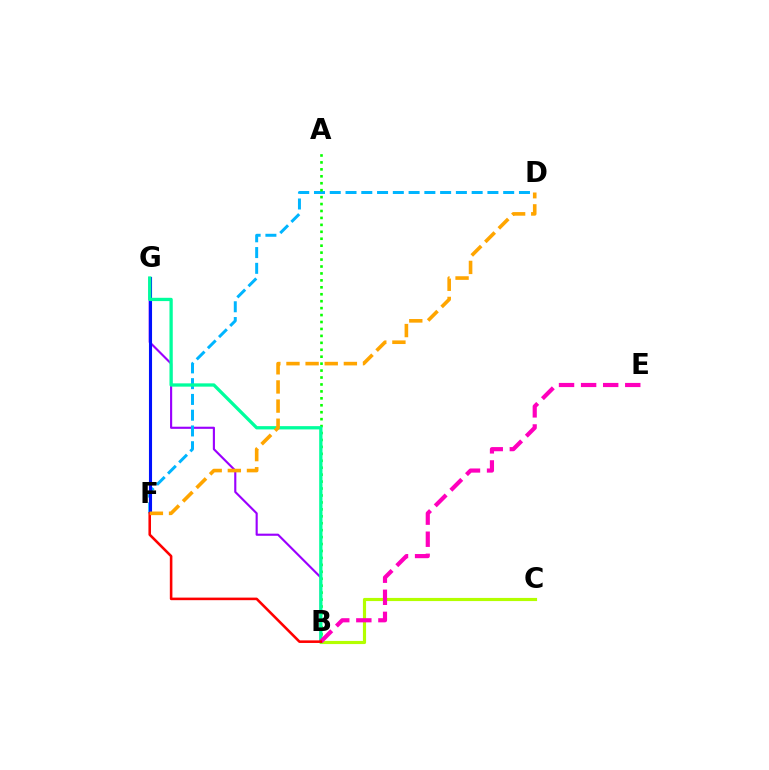{('B', 'G'): [{'color': '#9b00ff', 'line_style': 'solid', 'thickness': 1.54}, {'color': '#00ff9d', 'line_style': 'solid', 'thickness': 2.37}], ('B', 'C'): [{'color': '#b3ff00', 'line_style': 'solid', 'thickness': 2.27}], ('D', 'F'): [{'color': '#00b5ff', 'line_style': 'dashed', 'thickness': 2.14}, {'color': '#ffa500', 'line_style': 'dashed', 'thickness': 2.6}], ('A', 'B'): [{'color': '#08ff00', 'line_style': 'dotted', 'thickness': 1.89}], ('F', 'G'): [{'color': '#0010ff', 'line_style': 'solid', 'thickness': 2.23}], ('B', 'E'): [{'color': '#ff00bd', 'line_style': 'dashed', 'thickness': 3.0}], ('B', 'F'): [{'color': '#ff0000', 'line_style': 'solid', 'thickness': 1.85}]}